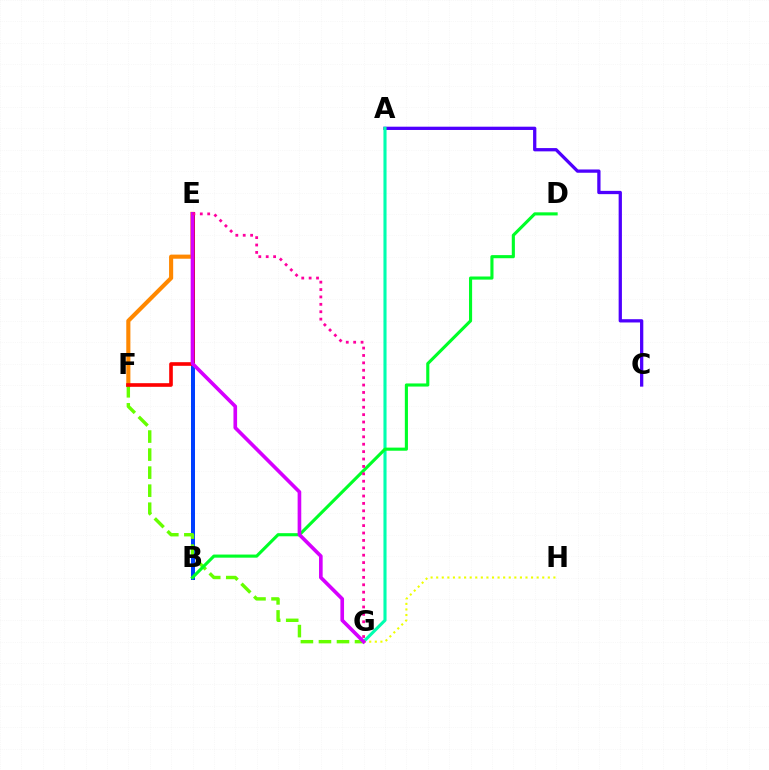{('E', 'F'): [{'color': '#ff8800', 'line_style': 'solid', 'thickness': 2.96}, {'color': '#ff0000', 'line_style': 'solid', 'thickness': 2.61}], ('A', 'C'): [{'color': '#4f00ff', 'line_style': 'solid', 'thickness': 2.36}], ('A', 'G'): [{'color': '#00ffaf', 'line_style': 'solid', 'thickness': 2.23}], ('B', 'E'): [{'color': '#00c7ff', 'line_style': 'dotted', 'thickness': 2.07}, {'color': '#003fff', 'line_style': 'solid', 'thickness': 2.88}], ('F', 'G'): [{'color': '#66ff00', 'line_style': 'dashed', 'thickness': 2.45}], ('G', 'H'): [{'color': '#eeff00', 'line_style': 'dotted', 'thickness': 1.52}], ('B', 'D'): [{'color': '#00ff27', 'line_style': 'solid', 'thickness': 2.24}], ('E', 'G'): [{'color': '#d600ff', 'line_style': 'solid', 'thickness': 2.62}, {'color': '#ff00a0', 'line_style': 'dotted', 'thickness': 2.01}]}